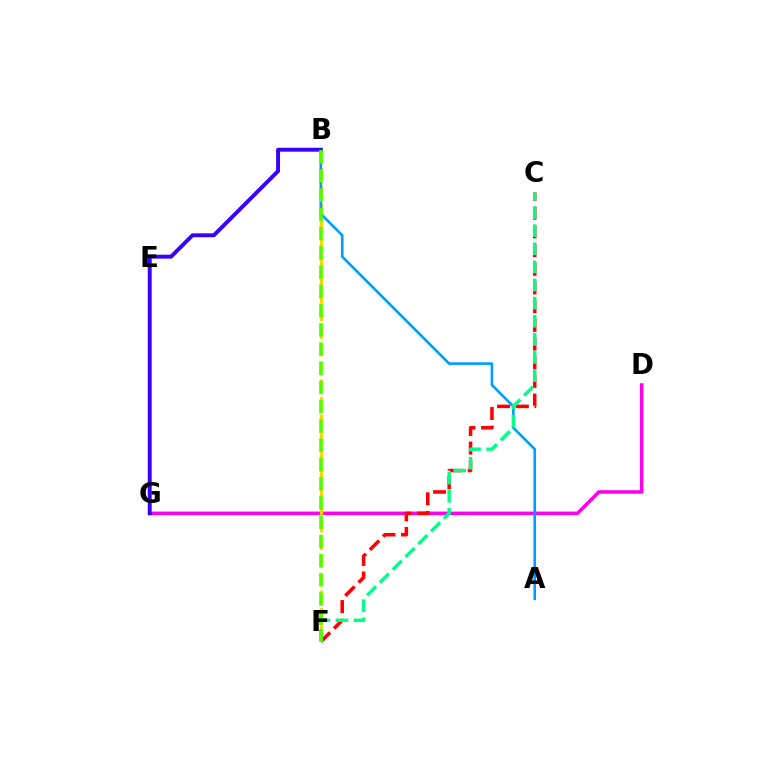{('D', 'G'): [{'color': '#ff00ed', 'line_style': 'solid', 'thickness': 2.54}], ('B', 'F'): [{'color': '#ffd500', 'line_style': 'dashed', 'thickness': 2.39}, {'color': '#4fff00', 'line_style': 'dashed', 'thickness': 2.61}], ('C', 'F'): [{'color': '#ff0000', 'line_style': 'dashed', 'thickness': 2.54}, {'color': '#00ff86', 'line_style': 'dashed', 'thickness': 2.46}], ('A', 'B'): [{'color': '#009eff', 'line_style': 'solid', 'thickness': 1.89}], ('B', 'G'): [{'color': '#3700ff', 'line_style': 'solid', 'thickness': 2.83}]}